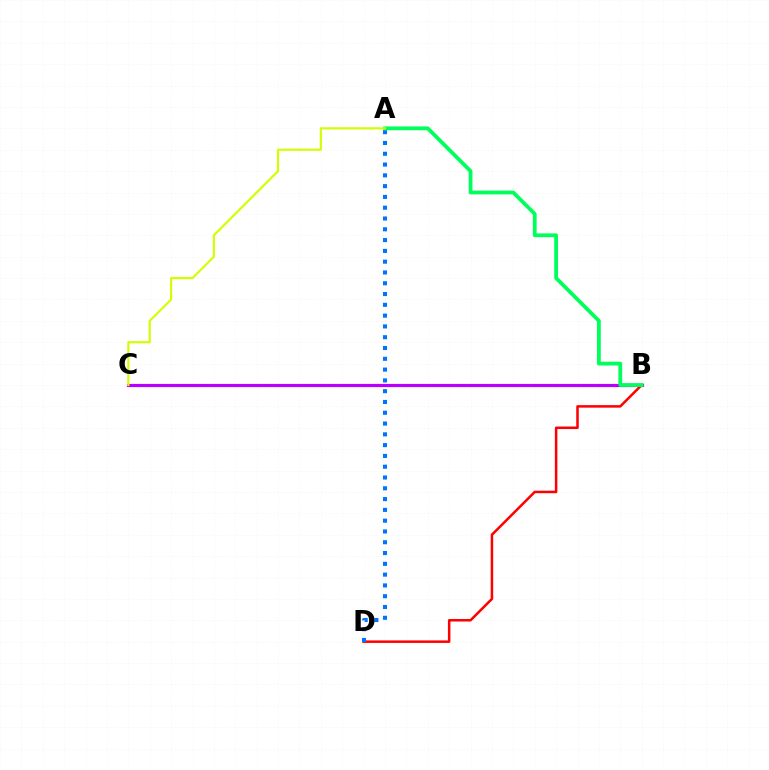{('B', 'C'): [{'color': '#b900ff', 'line_style': 'solid', 'thickness': 2.29}], ('B', 'D'): [{'color': '#ff0000', 'line_style': 'solid', 'thickness': 1.81}], ('A', 'D'): [{'color': '#0074ff', 'line_style': 'dotted', 'thickness': 2.93}], ('A', 'B'): [{'color': '#00ff5c', 'line_style': 'solid', 'thickness': 2.73}], ('A', 'C'): [{'color': '#d1ff00', 'line_style': 'solid', 'thickness': 1.55}]}